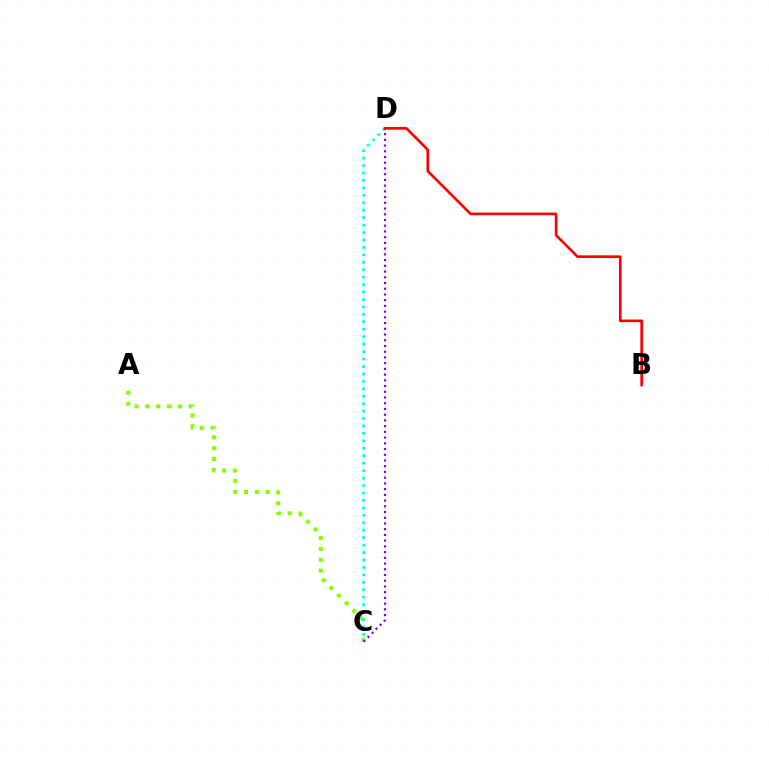{('A', 'C'): [{'color': '#84ff00', 'line_style': 'dotted', 'thickness': 2.95}], ('C', 'D'): [{'color': '#00fff6', 'line_style': 'dotted', 'thickness': 2.02}, {'color': '#7200ff', 'line_style': 'dotted', 'thickness': 1.56}], ('B', 'D'): [{'color': '#ff0000', 'line_style': 'solid', 'thickness': 1.92}]}